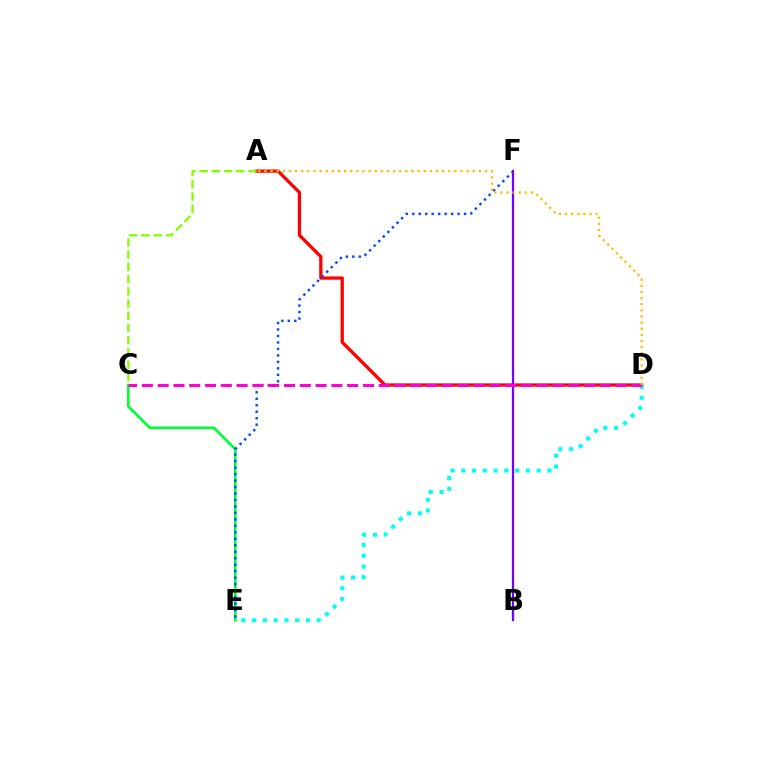{('A', 'D'): [{'color': '#ff0000', 'line_style': 'solid', 'thickness': 2.34}, {'color': '#ffbd00', 'line_style': 'dotted', 'thickness': 1.66}], ('C', 'E'): [{'color': '#00ff39', 'line_style': 'solid', 'thickness': 1.93}], ('E', 'F'): [{'color': '#004bff', 'line_style': 'dotted', 'thickness': 1.76}], ('B', 'F'): [{'color': '#7200ff', 'line_style': 'solid', 'thickness': 1.61}], ('D', 'E'): [{'color': '#00fff6', 'line_style': 'dotted', 'thickness': 2.93}], ('C', 'D'): [{'color': '#ff00cf', 'line_style': 'dashed', 'thickness': 2.15}], ('A', 'C'): [{'color': '#84ff00', 'line_style': 'dashed', 'thickness': 1.66}]}